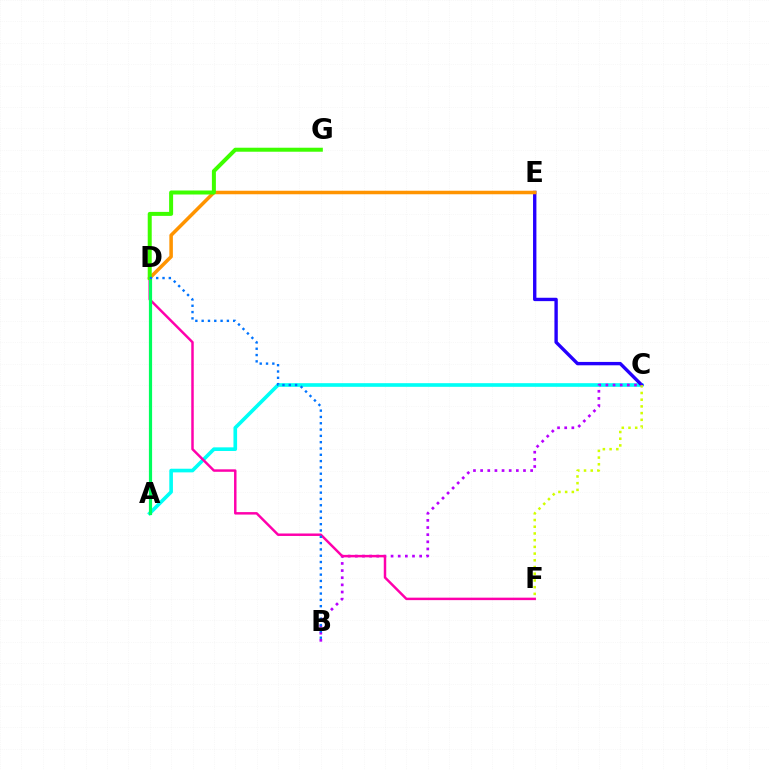{('A', 'D'): [{'color': '#ff0000', 'line_style': 'solid', 'thickness': 2.03}, {'color': '#00ff5c', 'line_style': 'solid', 'thickness': 2.3}], ('A', 'C'): [{'color': '#00fff6', 'line_style': 'solid', 'thickness': 2.62}], ('C', 'E'): [{'color': '#2500ff', 'line_style': 'solid', 'thickness': 2.43}], ('C', 'F'): [{'color': '#d1ff00', 'line_style': 'dotted', 'thickness': 1.82}], ('D', 'E'): [{'color': '#ff9400', 'line_style': 'solid', 'thickness': 2.54}], ('B', 'C'): [{'color': '#b900ff', 'line_style': 'dotted', 'thickness': 1.94}], ('D', 'F'): [{'color': '#ff00ac', 'line_style': 'solid', 'thickness': 1.78}], ('D', 'G'): [{'color': '#3dff00', 'line_style': 'solid', 'thickness': 2.88}], ('B', 'D'): [{'color': '#0074ff', 'line_style': 'dotted', 'thickness': 1.71}]}